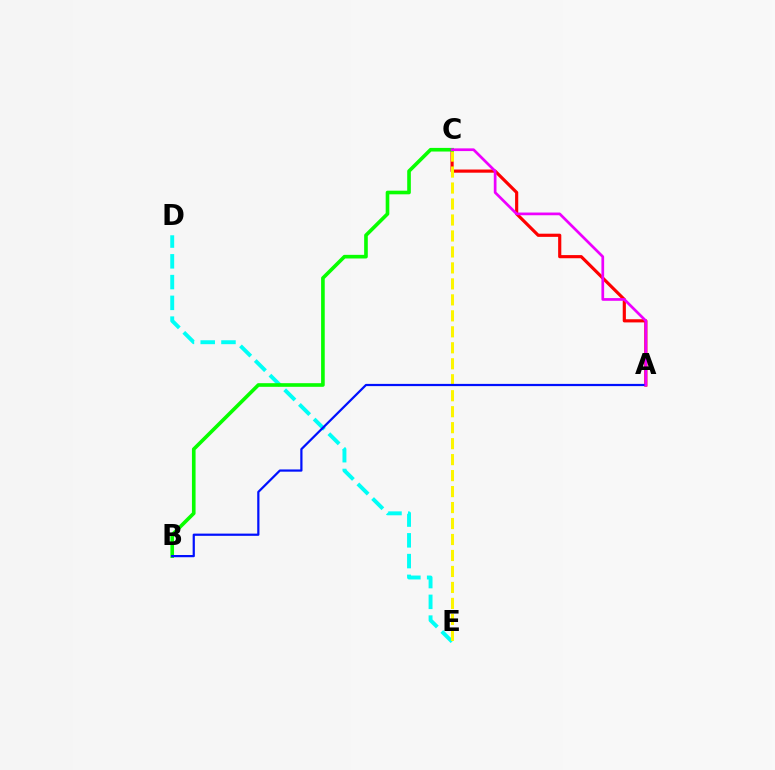{('A', 'C'): [{'color': '#ff0000', 'line_style': 'solid', 'thickness': 2.28}, {'color': '#ee00ff', 'line_style': 'solid', 'thickness': 1.95}], ('D', 'E'): [{'color': '#00fff6', 'line_style': 'dashed', 'thickness': 2.82}], ('C', 'E'): [{'color': '#fcf500', 'line_style': 'dashed', 'thickness': 2.17}], ('B', 'C'): [{'color': '#08ff00', 'line_style': 'solid', 'thickness': 2.62}], ('A', 'B'): [{'color': '#0010ff', 'line_style': 'solid', 'thickness': 1.6}]}